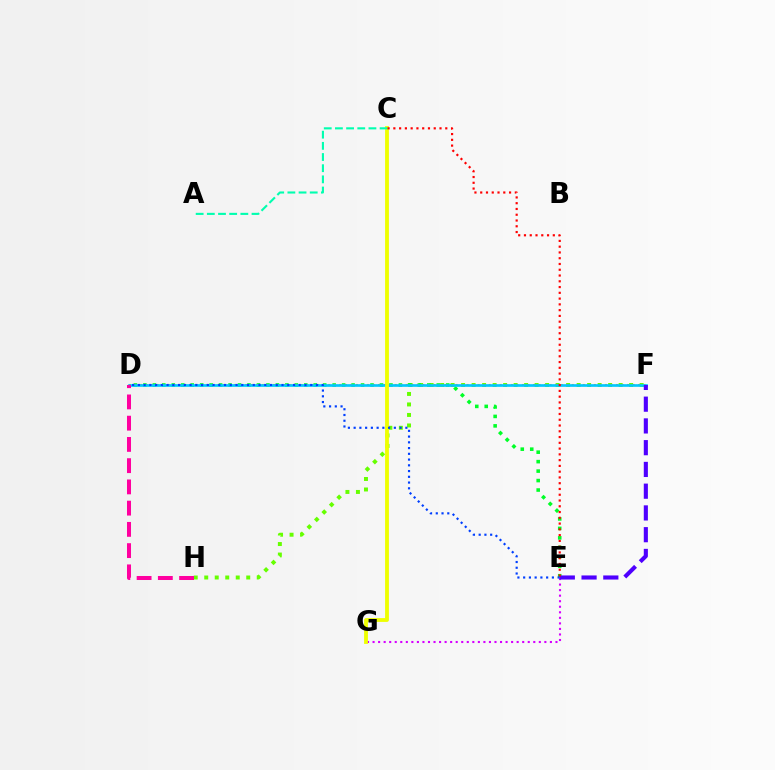{('E', 'G'): [{'color': '#d600ff', 'line_style': 'dotted', 'thickness': 1.51}], ('F', 'H'): [{'color': '#66ff00', 'line_style': 'dotted', 'thickness': 2.85}], ('D', 'E'): [{'color': '#00ff27', 'line_style': 'dotted', 'thickness': 2.57}, {'color': '#003fff', 'line_style': 'dotted', 'thickness': 1.56}], ('D', 'F'): [{'color': '#ff8800', 'line_style': 'dotted', 'thickness': 1.5}, {'color': '#00c7ff', 'line_style': 'solid', 'thickness': 1.91}], ('D', 'H'): [{'color': '#ff00a0', 'line_style': 'dashed', 'thickness': 2.89}], ('E', 'F'): [{'color': '#4f00ff', 'line_style': 'dashed', 'thickness': 2.96}], ('C', 'G'): [{'color': '#eeff00', 'line_style': 'solid', 'thickness': 2.75}], ('A', 'C'): [{'color': '#00ffaf', 'line_style': 'dashed', 'thickness': 1.52}], ('C', 'E'): [{'color': '#ff0000', 'line_style': 'dotted', 'thickness': 1.57}]}